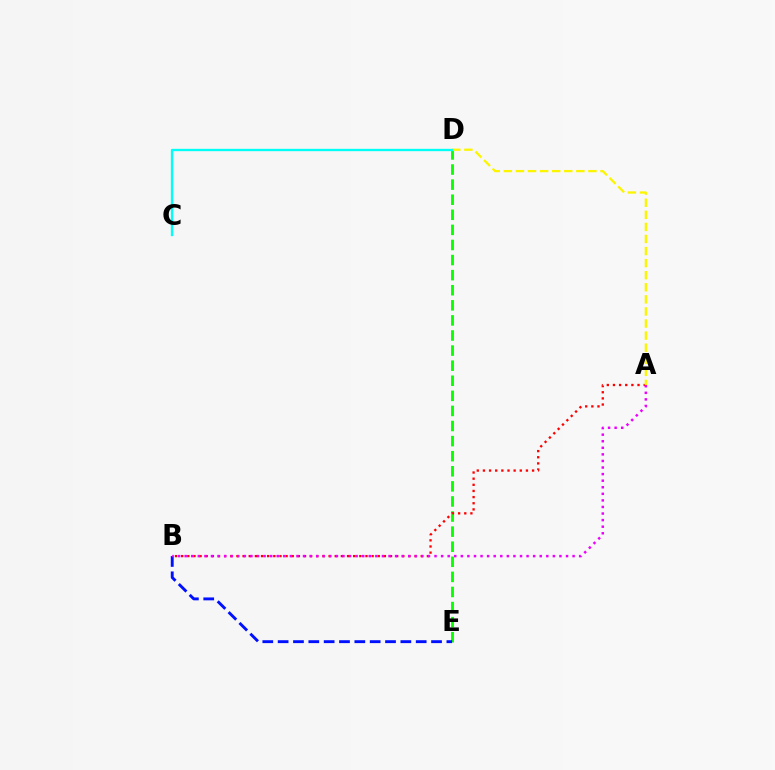{('D', 'E'): [{'color': '#08ff00', 'line_style': 'dashed', 'thickness': 2.05}], ('A', 'B'): [{'color': '#ff0000', 'line_style': 'dotted', 'thickness': 1.67}, {'color': '#ee00ff', 'line_style': 'dotted', 'thickness': 1.79}], ('A', 'D'): [{'color': '#fcf500', 'line_style': 'dashed', 'thickness': 1.64}], ('C', 'D'): [{'color': '#00fff6', 'line_style': 'solid', 'thickness': 1.69}], ('B', 'E'): [{'color': '#0010ff', 'line_style': 'dashed', 'thickness': 2.08}]}